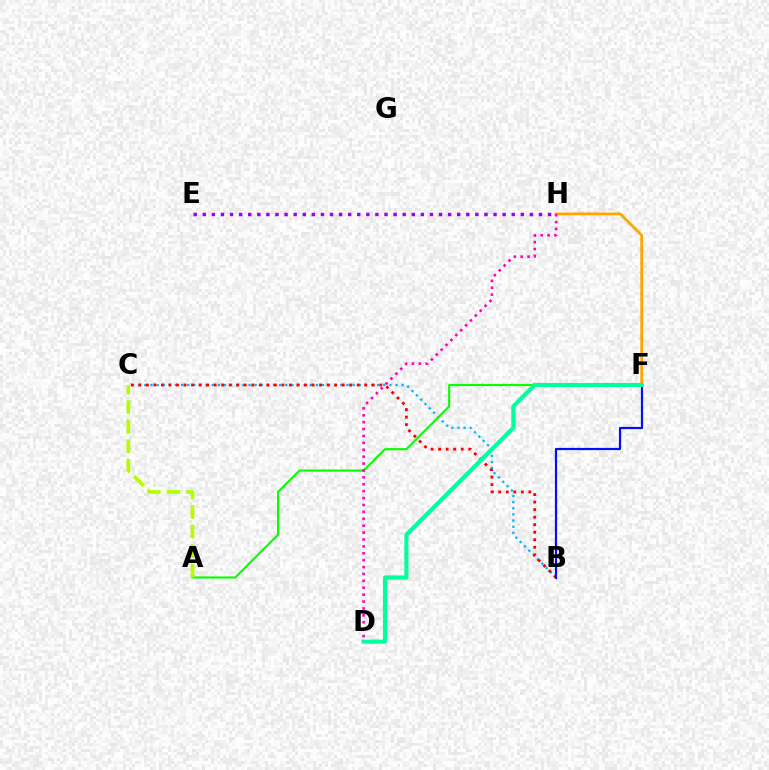{('B', 'C'): [{'color': '#00b5ff', 'line_style': 'dotted', 'thickness': 1.66}, {'color': '#ff0000', 'line_style': 'dotted', 'thickness': 2.05}], ('A', 'F'): [{'color': '#08ff00', 'line_style': 'solid', 'thickness': 1.53}], ('F', 'H'): [{'color': '#ffa500', 'line_style': 'solid', 'thickness': 1.96}], ('D', 'H'): [{'color': '#ff00bd', 'line_style': 'dotted', 'thickness': 1.87}], ('B', 'F'): [{'color': '#0010ff', 'line_style': 'solid', 'thickness': 1.59}], ('D', 'F'): [{'color': '#00ff9d', 'line_style': 'solid', 'thickness': 2.95}], ('A', 'C'): [{'color': '#b3ff00', 'line_style': 'dashed', 'thickness': 2.66}], ('E', 'H'): [{'color': '#9b00ff', 'line_style': 'dotted', 'thickness': 2.47}]}